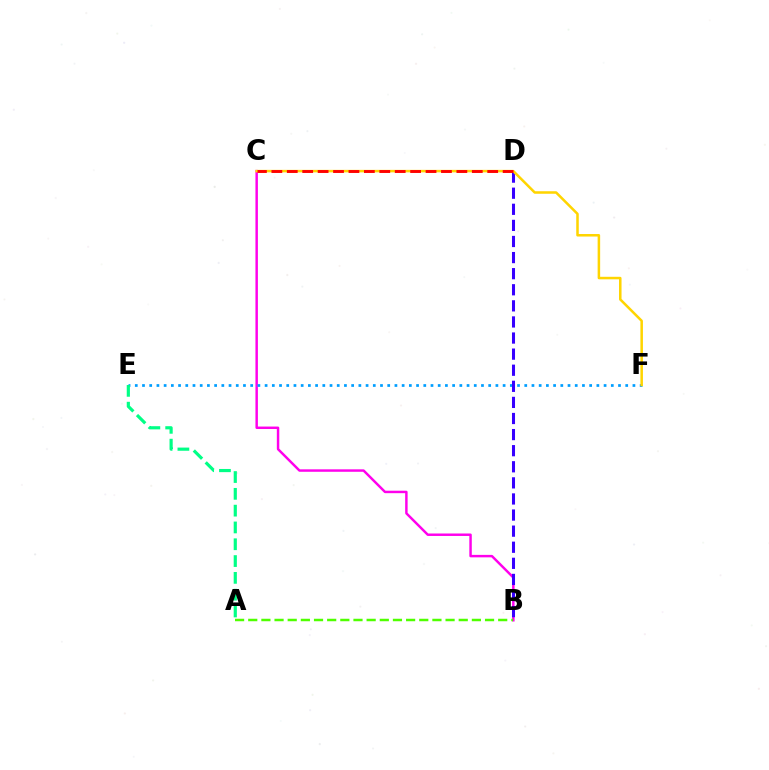{('B', 'C'): [{'color': '#ff00ed', 'line_style': 'solid', 'thickness': 1.77}], ('E', 'F'): [{'color': '#009eff', 'line_style': 'dotted', 'thickness': 1.96}], ('B', 'D'): [{'color': '#3700ff', 'line_style': 'dashed', 'thickness': 2.19}], ('C', 'F'): [{'color': '#ffd500', 'line_style': 'solid', 'thickness': 1.82}], ('C', 'D'): [{'color': '#ff0000', 'line_style': 'dashed', 'thickness': 2.09}], ('A', 'B'): [{'color': '#4fff00', 'line_style': 'dashed', 'thickness': 1.79}], ('A', 'E'): [{'color': '#00ff86', 'line_style': 'dashed', 'thickness': 2.28}]}